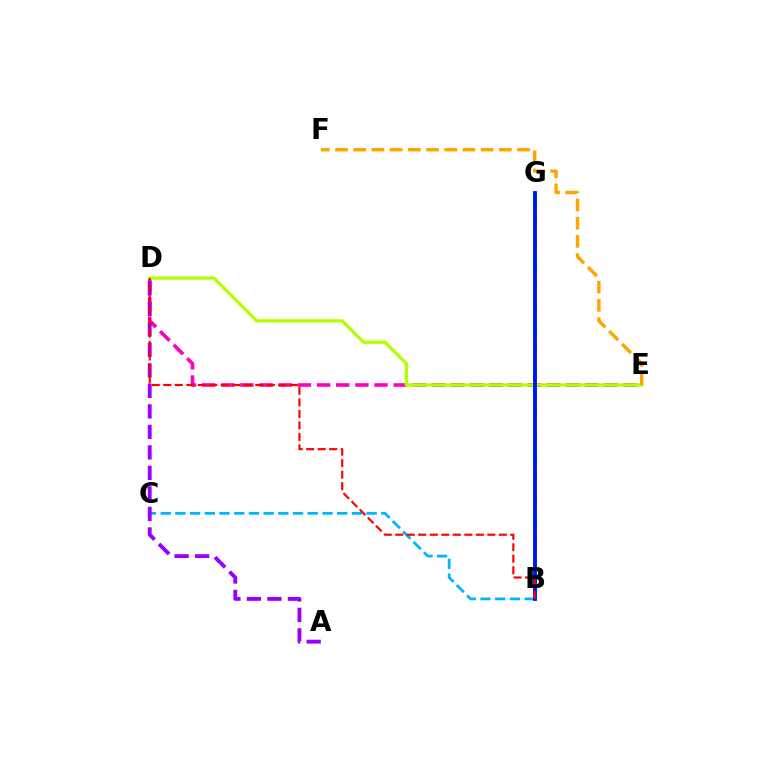{('B', 'C'): [{'color': '#00b5ff', 'line_style': 'dashed', 'thickness': 2.0}], ('D', 'E'): [{'color': '#ff00bd', 'line_style': 'dashed', 'thickness': 2.6}, {'color': '#b3ff00', 'line_style': 'solid', 'thickness': 2.37}], ('B', 'G'): [{'color': '#00ff9d', 'line_style': 'solid', 'thickness': 1.67}, {'color': '#08ff00', 'line_style': 'dashed', 'thickness': 2.91}, {'color': '#0010ff', 'line_style': 'solid', 'thickness': 2.75}], ('A', 'D'): [{'color': '#9b00ff', 'line_style': 'dashed', 'thickness': 2.79}], ('B', 'D'): [{'color': '#ff0000', 'line_style': 'dashed', 'thickness': 1.56}], ('E', 'F'): [{'color': '#ffa500', 'line_style': 'dashed', 'thickness': 2.47}]}